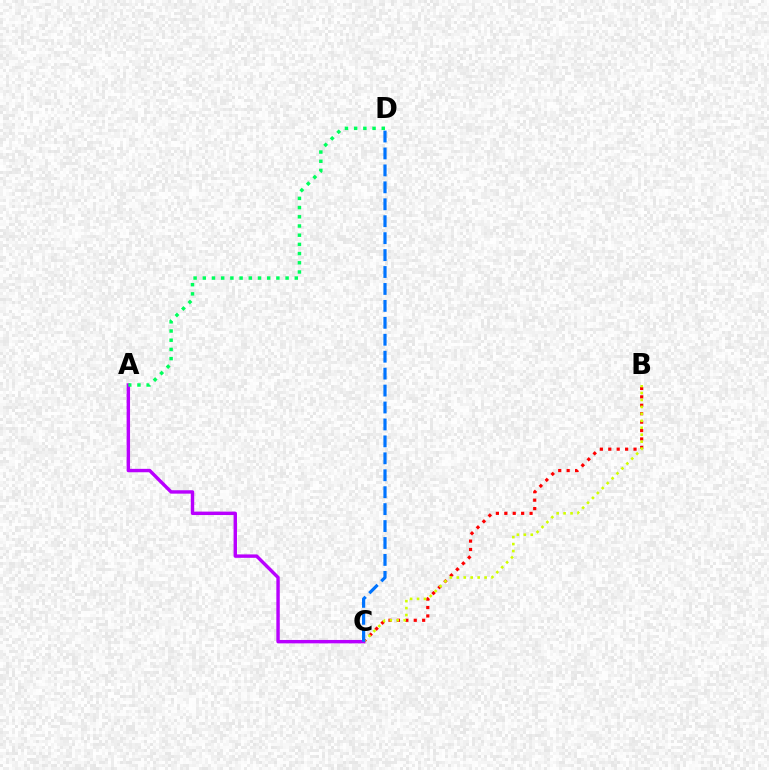{('B', 'C'): [{'color': '#ff0000', 'line_style': 'dotted', 'thickness': 2.29}, {'color': '#d1ff00', 'line_style': 'dotted', 'thickness': 1.89}], ('A', 'C'): [{'color': '#b900ff', 'line_style': 'solid', 'thickness': 2.46}], ('C', 'D'): [{'color': '#0074ff', 'line_style': 'dashed', 'thickness': 2.3}], ('A', 'D'): [{'color': '#00ff5c', 'line_style': 'dotted', 'thickness': 2.5}]}